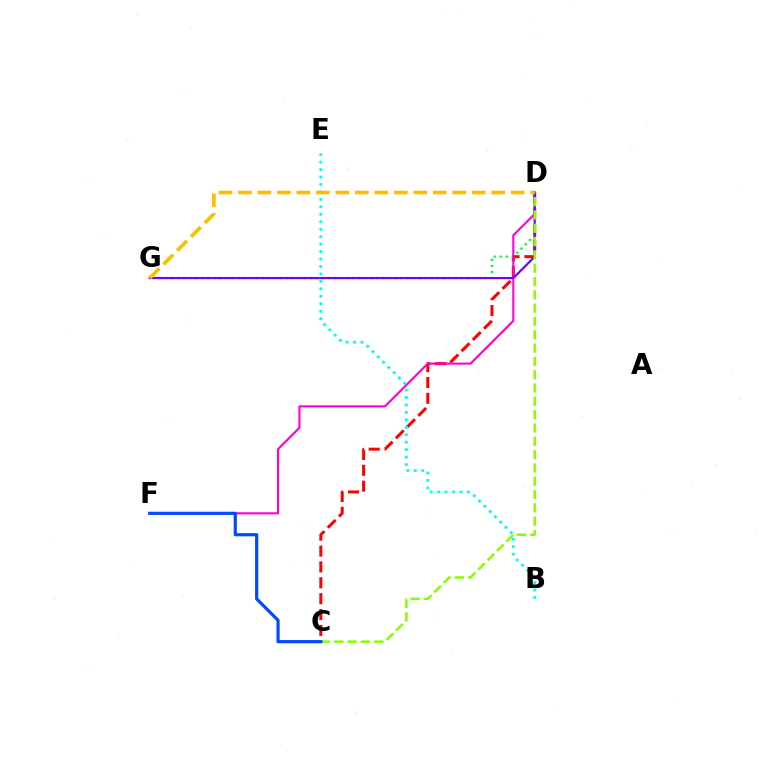{('C', 'D'): [{'color': '#ff0000', 'line_style': 'dashed', 'thickness': 2.15}, {'color': '#84ff00', 'line_style': 'dashed', 'thickness': 1.81}], ('D', 'G'): [{'color': '#00ff39', 'line_style': 'dotted', 'thickness': 1.64}, {'color': '#7200ff', 'line_style': 'solid', 'thickness': 1.57}, {'color': '#ffbd00', 'line_style': 'dashed', 'thickness': 2.65}], ('D', 'F'): [{'color': '#ff00cf', 'line_style': 'solid', 'thickness': 1.52}], ('B', 'E'): [{'color': '#00fff6', 'line_style': 'dotted', 'thickness': 2.03}], ('C', 'F'): [{'color': '#004bff', 'line_style': 'solid', 'thickness': 2.3}]}